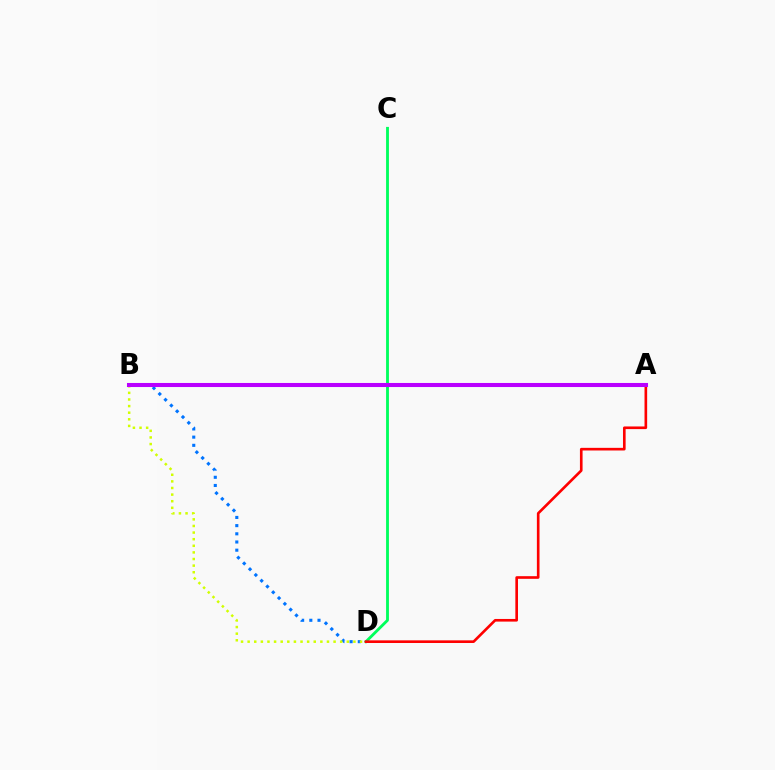{('C', 'D'): [{'color': '#00ff5c', 'line_style': 'solid', 'thickness': 2.05}], ('B', 'D'): [{'color': '#0074ff', 'line_style': 'dotted', 'thickness': 2.22}, {'color': '#d1ff00', 'line_style': 'dotted', 'thickness': 1.8}], ('A', 'D'): [{'color': '#ff0000', 'line_style': 'solid', 'thickness': 1.9}], ('A', 'B'): [{'color': '#b900ff', 'line_style': 'solid', 'thickness': 2.93}]}